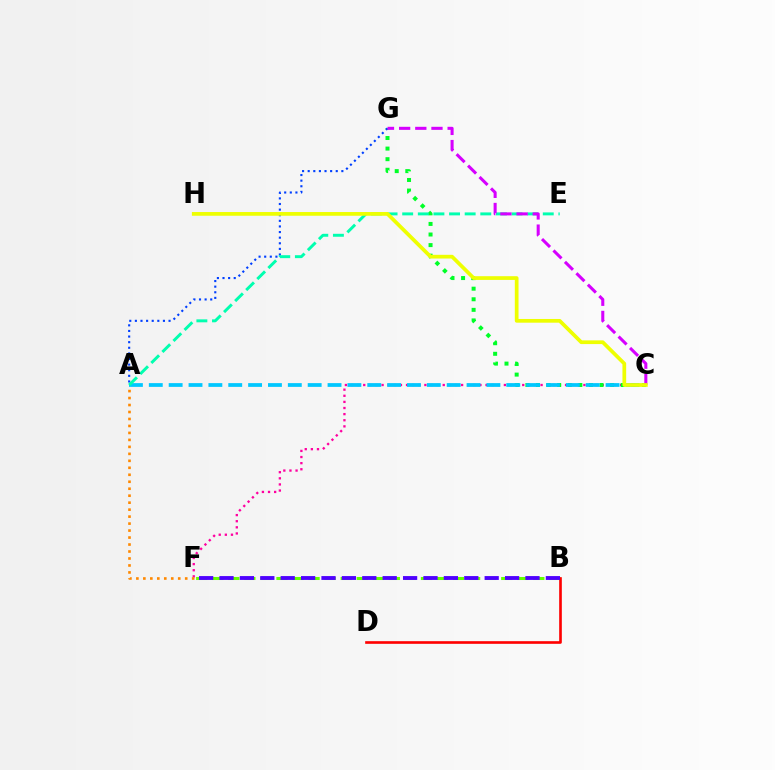{('C', 'F'): [{'color': '#ff00a0', 'line_style': 'dotted', 'thickness': 1.66}], ('A', 'F'): [{'color': '#ff8800', 'line_style': 'dotted', 'thickness': 1.9}], ('C', 'G'): [{'color': '#00ff27', 'line_style': 'dotted', 'thickness': 2.88}, {'color': '#d600ff', 'line_style': 'dashed', 'thickness': 2.2}], ('A', 'C'): [{'color': '#00c7ff', 'line_style': 'dashed', 'thickness': 2.7}], ('A', 'G'): [{'color': '#003fff', 'line_style': 'dotted', 'thickness': 1.52}], ('B', 'F'): [{'color': '#66ff00', 'line_style': 'dashed', 'thickness': 2.18}, {'color': '#4f00ff', 'line_style': 'dashed', 'thickness': 2.77}], ('A', 'E'): [{'color': '#00ffaf', 'line_style': 'dashed', 'thickness': 2.12}], ('B', 'D'): [{'color': '#ff0000', 'line_style': 'solid', 'thickness': 1.9}], ('C', 'H'): [{'color': '#eeff00', 'line_style': 'solid', 'thickness': 2.68}]}